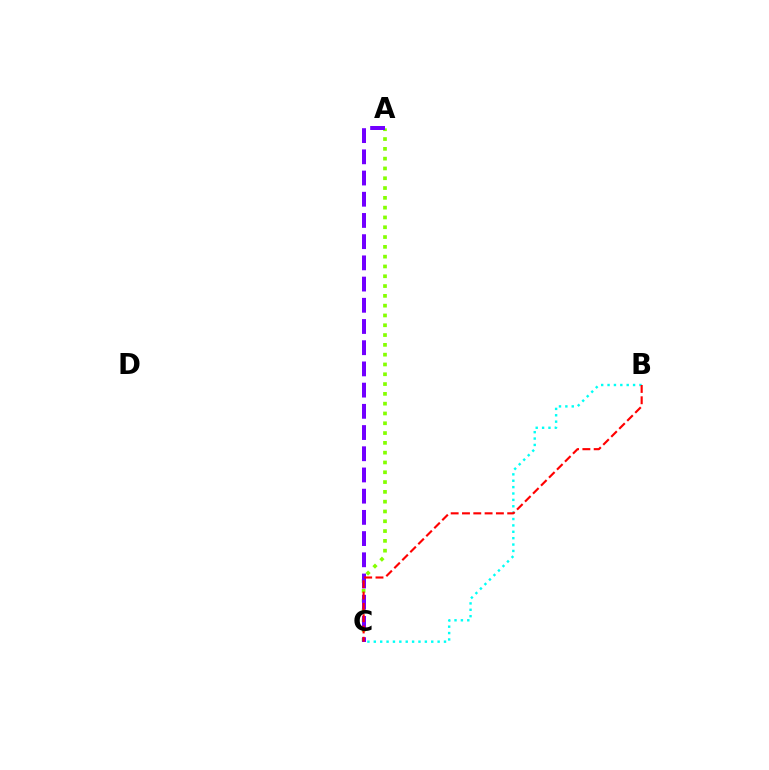{('A', 'C'): [{'color': '#84ff00', 'line_style': 'dotted', 'thickness': 2.66}, {'color': '#7200ff', 'line_style': 'dashed', 'thickness': 2.88}], ('B', 'C'): [{'color': '#00fff6', 'line_style': 'dotted', 'thickness': 1.73}, {'color': '#ff0000', 'line_style': 'dashed', 'thickness': 1.54}]}